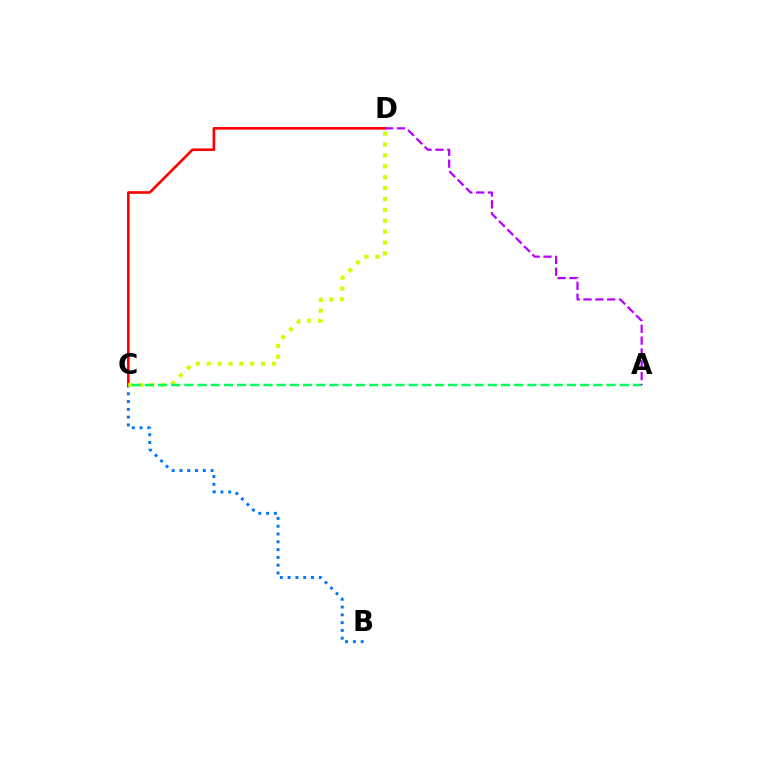{('C', 'D'): [{'color': '#ff0000', 'line_style': 'solid', 'thickness': 1.88}, {'color': '#d1ff00', 'line_style': 'dotted', 'thickness': 2.96}], ('B', 'C'): [{'color': '#0074ff', 'line_style': 'dotted', 'thickness': 2.12}], ('A', 'C'): [{'color': '#00ff5c', 'line_style': 'dashed', 'thickness': 1.79}], ('A', 'D'): [{'color': '#b900ff', 'line_style': 'dashed', 'thickness': 1.61}]}